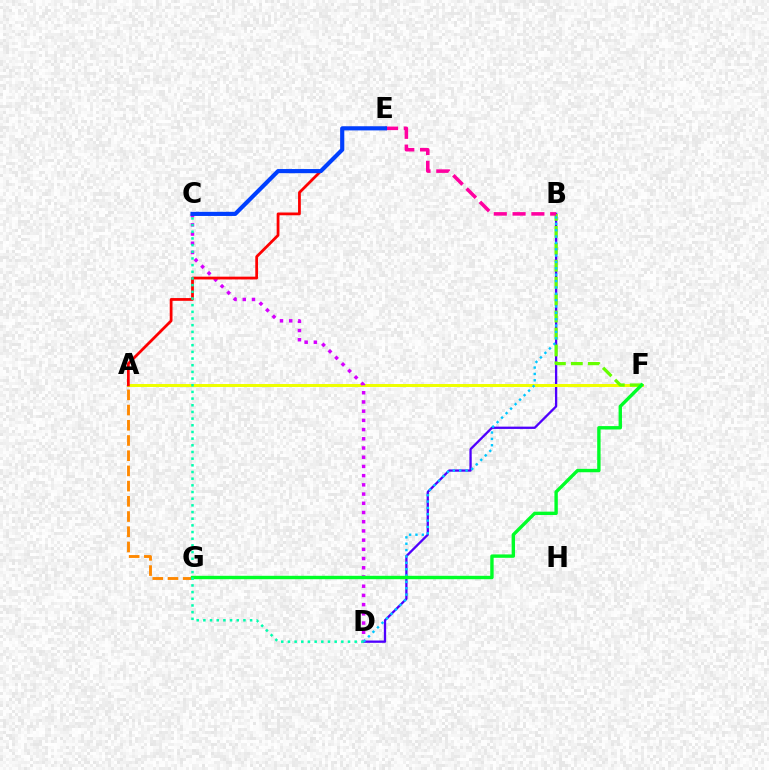{('B', 'D'): [{'color': '#4f00ff', 'line_style': 'solid', 'thickness': 1.65}, {'color': '#00c7ff', 'line_style': 'dotted', 'thickness': 1.73}], ('A', 'F'): [{'color': '#eeff00', 'line_style': 'solid', 'thickness': 2.15}], ('C', 'D'): [{'color': '#d600ff', 'line_style': 'dotted', 'thickness': 2.5}, {'color': '#00ffaf', 'line_style': 'dotted', 'thickness': 1.81}], ('A', 'G'): [{'color': '#ff8800', 'line_style': 'dashed', 'thickness': 2.07}], ('B', 'F'): [{'color': '#66ff00', 'line_style': 'dashed', 'thickness': 2.3}], ('A', 'E'): [{'color': '#ff0000', 'line_style': 'solid', 'thickness': 2.0}], ('F', 'G'): [{'color': '#00ff27', 'line_style': 'solid', 'thickness': 2.44}], ('B', 'E'): [{'color': '#ff00a0', 'line_style': 'dashed', 'thickness': 2.55}], ('C', 'E'): [{'color': '#003fff', 'line_style': 'solid', 'thickness': 2.98}]}